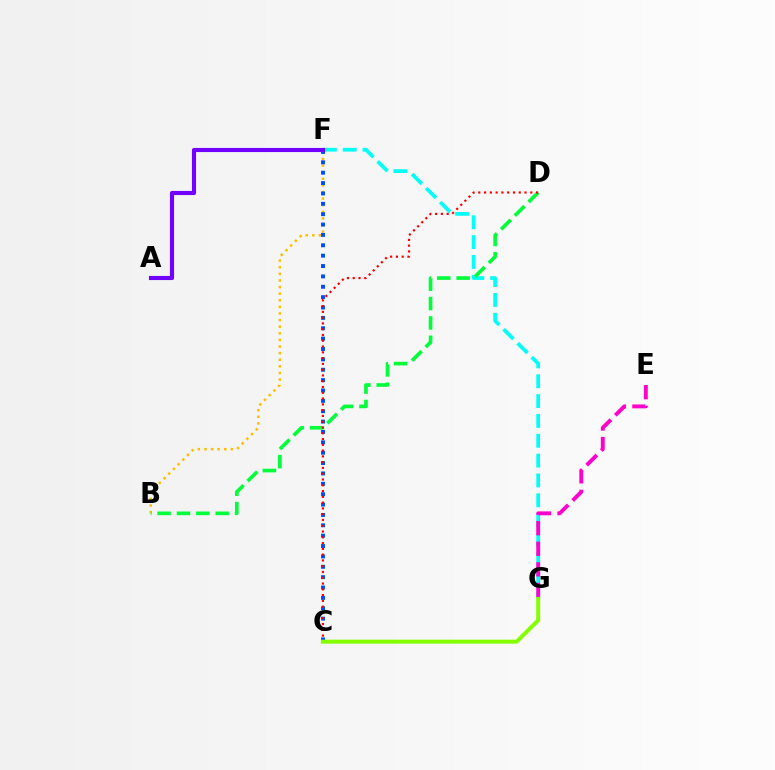{('B', 'F'): [{'color': '#ffbd00', 'line_style': 'dotted', 'thickness': 1.8}], ('F', 'G'): [{'color': '#00fff6', 'line_style': 'dashed', 'thickness': 2.7}], ('E', 'G'): [{'color': '#ff00cf', 'line_style': 'dashed', 'thickness': 2.8}], ('C', 'F'): [{'color': '#004bff', 'line_style': 'dotted', 'thickness': 2.82}], ('B', 'D'): [{'color': '#00ff39', 'line_style': 'dashed', 'thickness': 2.63}], ('C', 'D'): [{'color': '#ff0000', 'line_style': 'dotted', 'thickness': 1.57}], ('A', 'F'): [{'color': '#7200ff', 'line_style': 'solid', 'thickness': 2.97}], ('C', 'G'): [{'color': '#84ff00', 'line_style': 'solid', 'thickness': 2.86}]}